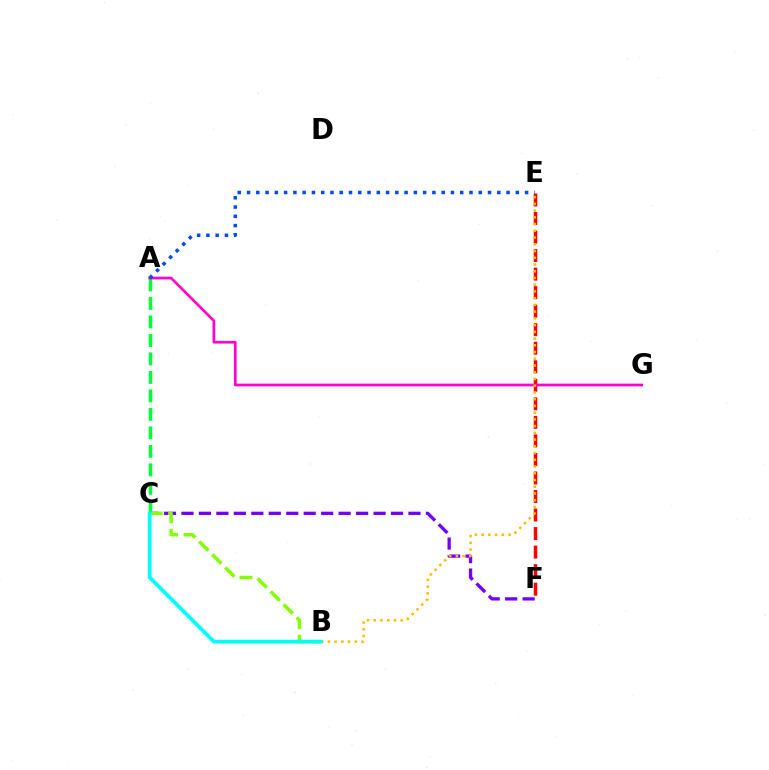{('A', 'C'): [{'color': '#00ff39', 'line_style': 'dashed', 'thickness': 2.51}], ('C', 'F'): [{'color': '#7200ff', 'line_style': 'dashed', 'thickness': 2.37}], ('E', 'F'): [{'color': '#ff0000', 'line_style': 'dashed', 'thickness': 2.52}], ('A', 'G'): [{'color': '#ff00cf', 'line_style': 'solid', 'thickness': 1.94}], ('B', 'E'): [{'color': '#ffbd00', 'line_style': 'dotted', 'thickness': 1.83}], ('B', 'C'): [{'color': '#84ff00', 'line_style': 'dashed', 'thickness': 2.5}, {'color': '#00fff6', 'line_style': 'solid', 'thickness': 2.71}], ('A', 'E'): [{'color': '#004bff', 'line_style': 'dotted', 'thickness': 2.52}]}